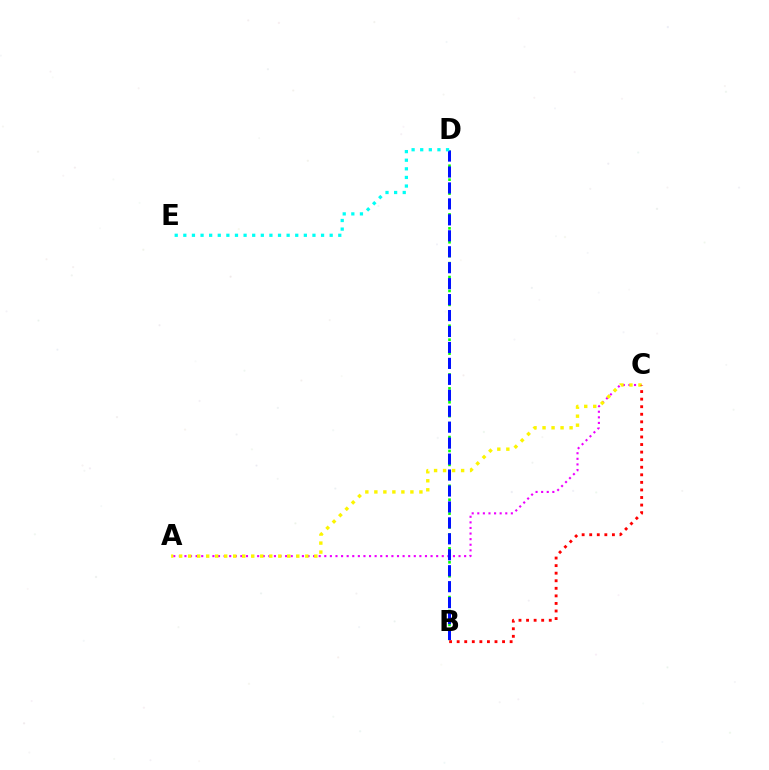{('A', 'C'): [{'color': '#ee00ff', 'line_style': 'dotted', 'thickness': 1.52}, {'color': '#fcf500', 'line_style': 'dotted', 'thickness': 2.45}], ('B', 'D'): [{'color': '#08ff00', 'line_style': 'dotted', 'thickness': 1.89}, {'color': '#0010ff', 'line_style': 'dashed', 'thickness': 2.17}], ('D', 'E'): [{'color': '#00fff6', 'line_style': 'dotted', 'thickness': 2.34}], ('B', 'C'): [{'color': '#ff0000', 'line_style': 'dotted', 'thickness': 2.06}]}